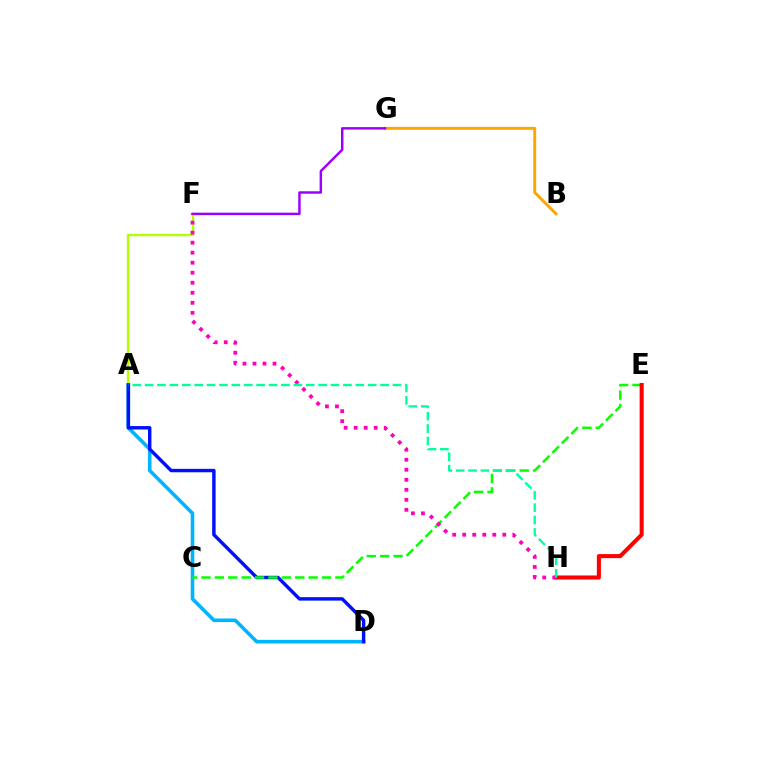{('A', 'F'): [{'color': '#b3ff00', 'line_style': 'solid', 'thickness': 1.71}], ('B', 'G'): [{'color': '#ffa500', 'line_style': 'solid', 'thickness': 2.09}], ('A', 'D'): [{'color': '#00b5ff', 'line_style': 'solid', 'thickness': 2.6}, {'color': '#0010ff', 'line_style': 'solid', 'thickness': 2.47}], ('F', 'G'): [{'color': '#9b00ff', 'line_style': 'solid', 'thickness': 1.77}], ('C', 'E'): [{'color': '#08ff00', 'line_style': 'dashed', 'thickness': 1.82}], ('E', 'H'): [{'color': '#ff0000', 'line_style': 'solid', 'thickness': 2.93}], ('F', 'H'): [{'color': '#ff00bd', 'line_style': 'dotted', 'thickness': 2.72}], ('A', 'H'): [{'color': '#00ff9d', 'line_style': 'dashed', 'thickness': 1.68}]}